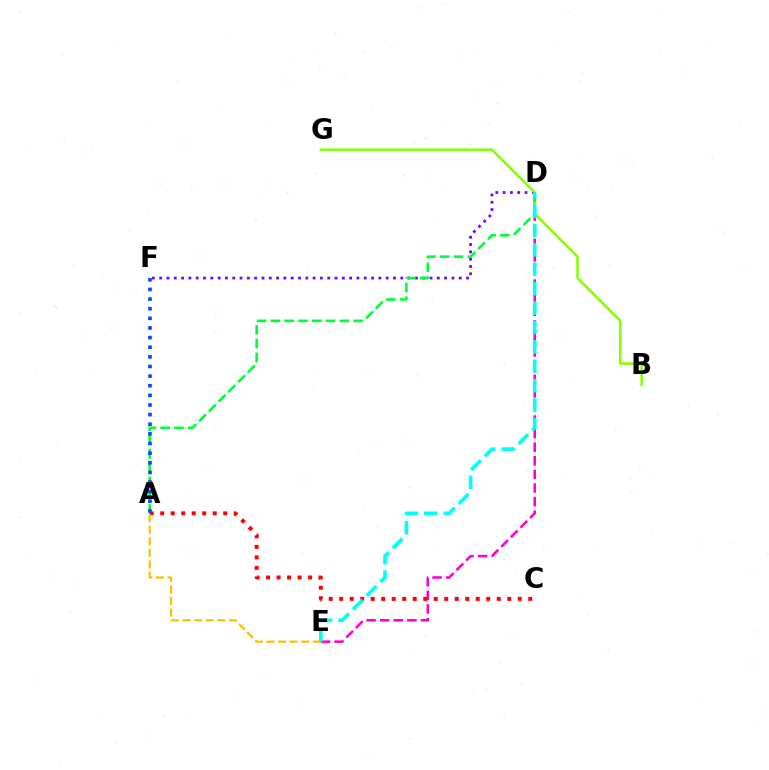{('D', 'F'): [{'color': '#7200ff', 'line_style': 'dotted', 'thickness': 1.99}], ('D', 'E'): [{'color': '#ff00cf', 'line_style': 'dashed', 'thickness': 1.85}, {'color': '#00fff6', 'line_style': 'dashed', 'thickness': 2.64}], ('B', 'G'): [{'color': '#84ff00', 'line_style': 'solid', 'thickness': 1.8}], ('A', 'D'): [{'color': '#00ff39', 'line_style': 'dashed', 'thickness': 1.88}], ('A', 'C'): [{'color': '#ff0000', 'line_style': 'dotted', 'thickness': 2.85}], ('A', 'F'): [{'color': '#004bff', 'line_style': 'dotted', 'thickness': 2.62}], ('A', 'E'): [{'color': '#ffbd00', 'line_style': 'dashed', 'thickness': 1.57}]}